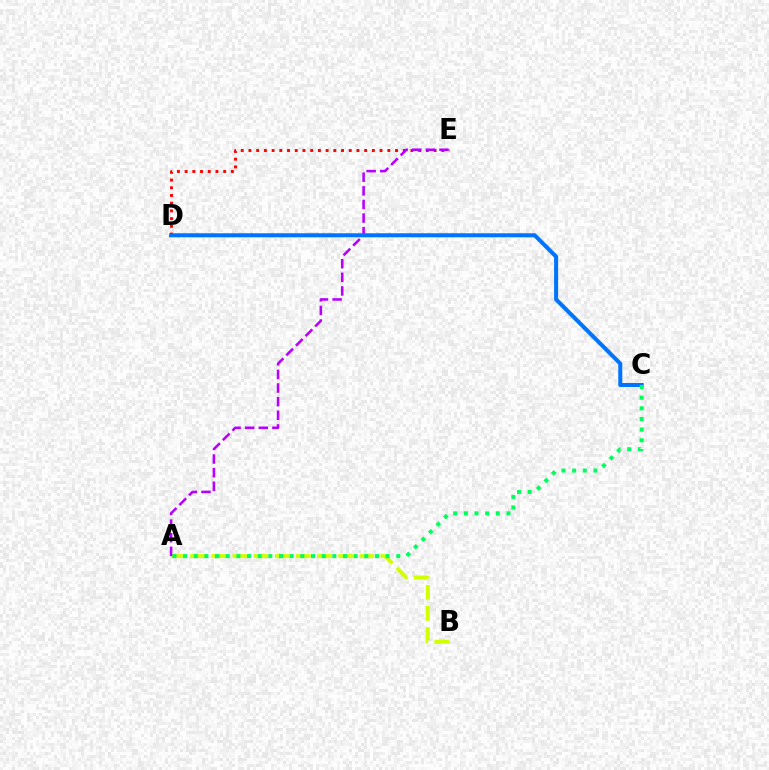{('A', 'B'): [{'color': '#d1ff00', 'line_style': 'dashed', 'thickness': 2.87}], ('D', 'E'): [{'color': '#ff0000', 'line_style': 'dotted', 'thickness': 2.1}], ('A', 'E'): [{'color': '#b900ff', 'line_style': 'dashed', 'thickness': 1.85}], ('C', 'D'): [{'color': '#0074ff', 'line_style': 'solid', 'thickness': 2.9}], ('A', 'C'): [{'color': '#00ff5c', 'line_style': 'dotted', 'thickness': 2.9}]}